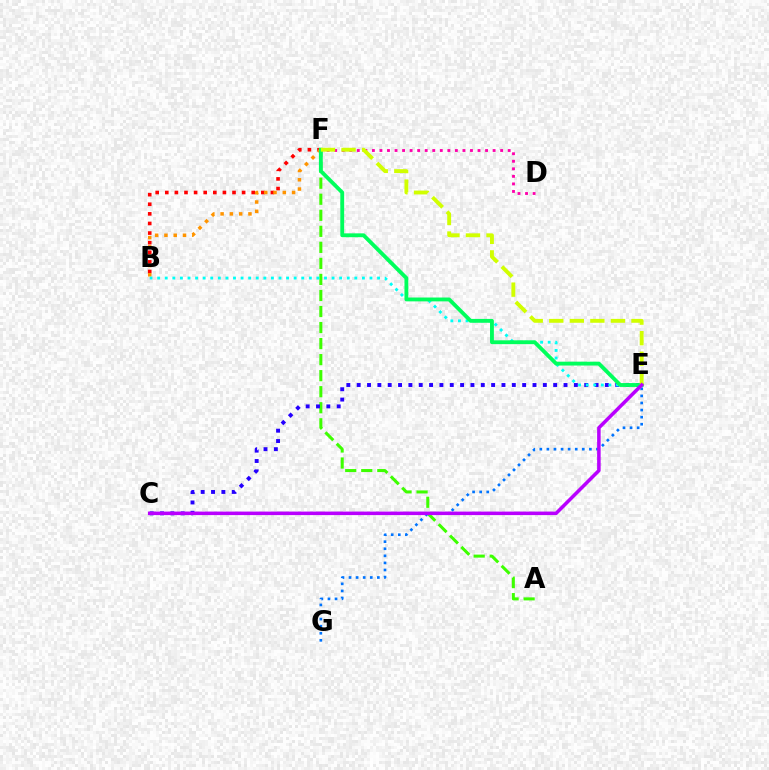{('B', 'F'): [{'color': '#ff0000', 'line_style': 'dotted', 'thickness': 2.61}, {'color': '#ff9400', 'line_style': 'dotted', 'thickness': 2.52}], ('A', 'F'): [{'color': '#3dff00', 'line_style': 'dashed', 'thickness': 2.18}], ('D', 'F'): [{'color': '#ff00ac', 'line_style': 'dotted', 'thickness': 2.05}], ('C', 'E'): [{'color': '#2500ff', 'line_style': 'dotted', 'thickness': 2.81}, {'color': '#b900ff', 'line_style': 'solid', 'thickness': 2.54}], ('E', 'G'): [{'color': '#0074ff', 'line_style': 'dotted', 'thickness': 1.92}], ('B', 'E'): [{'color': '#00fff6', 'line_style': 'dotted', 'thickness': 2.06}], ('E', 'F'): [{'color': '#00ff5c', 'line_style': 'solid', 'thickness': 2.77}, {'color': '#d1ff00', 'line_style': 'dashed', 'thickness': 2.79}]}